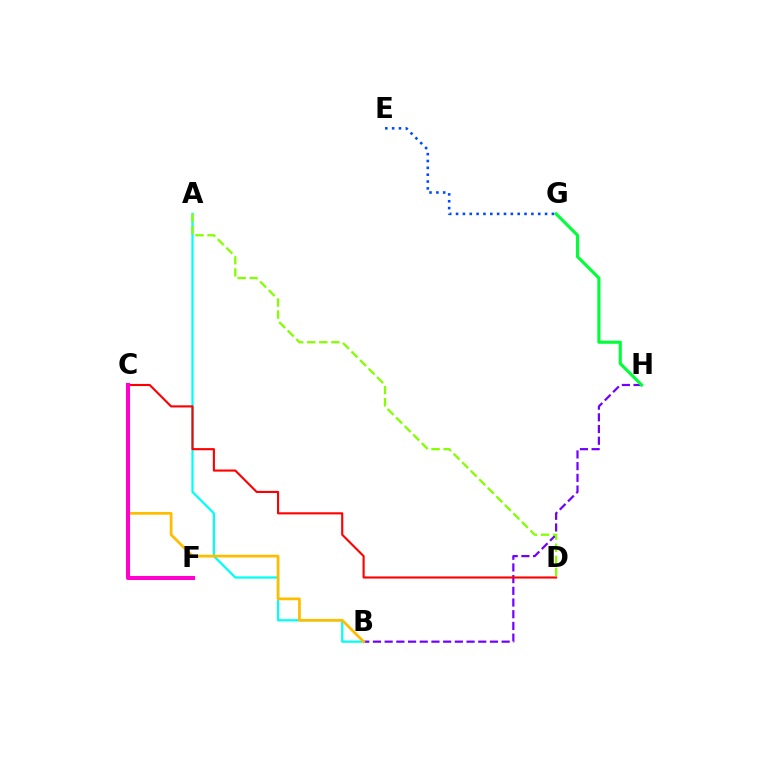{('B', 'H'): [{'color': '#7200ff', 'line_style': 'dashed', 'thickness': 1.59}], ('A', 'B'): [{'color': '#00fff6', 'line_style': 'solid', 'thickness': 1.6}], ('E', 'G'): [{'color': '#004bff', 'line_style': 'dotted', 'thickness': 1.86}], ('B', 'C'): [{'color': '#ffbd00', 'line_style': 'solid', 'thickness': 1.98}], ('G', 'H'): [{'color': '#00ff39', 'line_style': 'solid', 'thickness': 2.25}], ('C', 'D'): [{'color': '#ff0000', 'line_style': 'solid', 'thickness': 1.52}], ('A', 'D'): [{'color': '#84ff00', 'line_style': 'dashed', 'thickness': 1.64}], ('C', 'F'): [{'color': '#ff00cf', 'line_style': 'solid', 'thickness': 2.92}]}